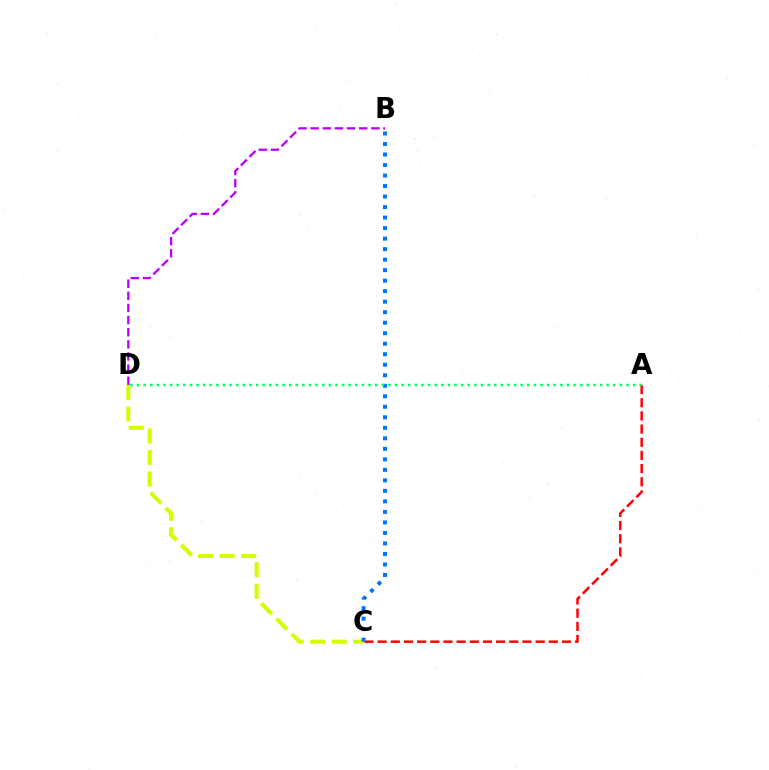{('A', 'C'): [{'color': '#ff0000', 'line_style': 'dashed', 'thickness': 1.79}], ('C', 'D'): [{'color': '#d1ff00', 'line_style': 'dashed', 'thickness': 2.93}], ('B', 'C'): [{'color': '#0074ff', 'line_style': 'dotted', 'thickness': 2.86}], ('A', 'D'): [{'color': '#00ff5c', 'line_style': 'dotted', 'thickness': 1.8}], ('B', 'D'): [{'color': '#b900ff', 'line_style': 'dashed', 'thickness': 1.65}]}